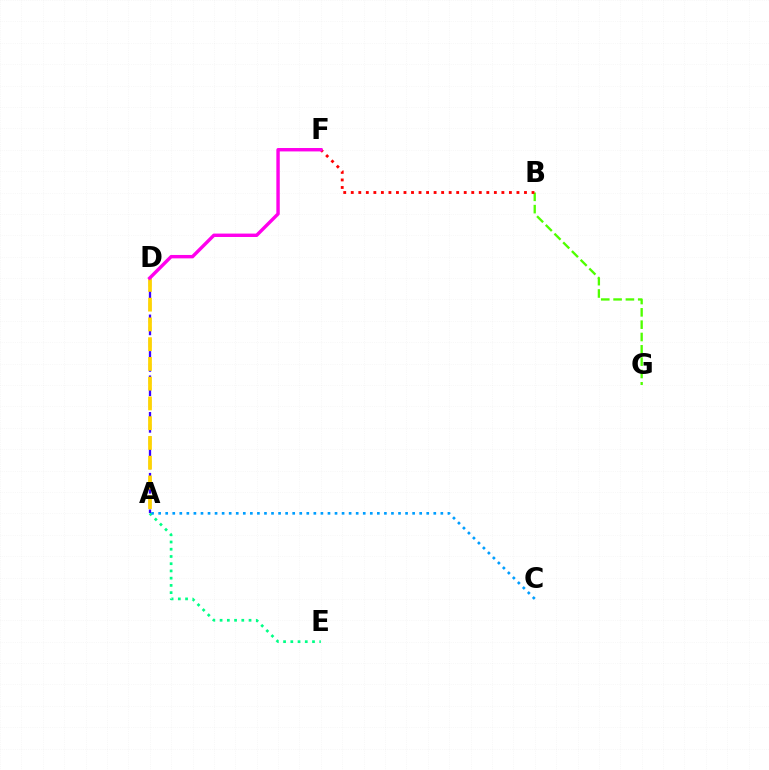{('A', 'E'): [{'color': '#00ff86', 'line_style': 'dotted', 'thickness': 1.97}], ('B', 'G'): [{'color': '#4fff00', 'line_style': 'dashed', 'thickness': 1.67}], ('A', 'C'): [{'color': '#009eff', 'line_style': 'dotted', 'thickness': 1.92}], ('A', 'D'): [{'color': '#3700ff', 'line_style': 'dashed', 'thickness': 1.65}, {'color': '#ffd500', 'line_style': 'dashed', 'thickness': 2.68}], ('B', 'F'): [{'color': '#ff0000', 'line_style': 'dotted', 'thickness': 2.05}], ('D', 'F'): [{'color': '#ff00ed', 'line_style': 'solid', 'thickness': 2.45}]}